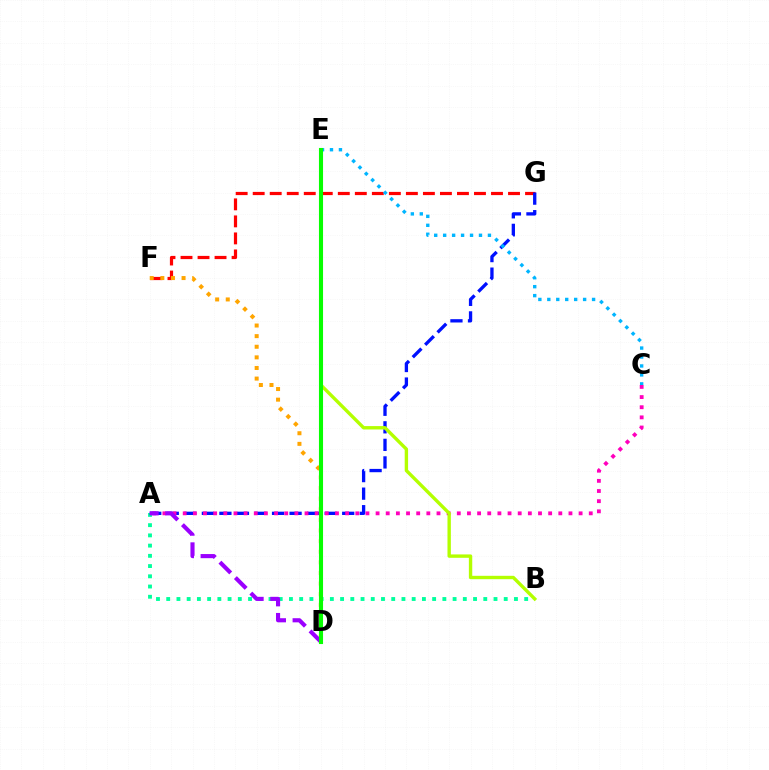{('A', 'B'): [{'color': '#00ff9d', 'line_style': 'dotted', 'thickness': 2.78}], ('F', 'G'): [{'color': '#ff0000', 'line_style': 'dashed', 'thickness': 2.31}], ('A', 'G'): [{'color': '#0010ff', 'line_style': 'dashed', 'thickness': 2.38}], ('D', 'F'): [{'color': '#ffa500', 'line_style': 'dotted', 'thickness': 2.88}], ('A', 'C'): [{'color': '#ff00bd', 'line_style': 'dotted', 'thickness': 2.76}], ('C', 'E'): [{'color': '#00b5ff', 'line_style': 'dotted', 'thickness': 2.43}], ('B', 'E'): [{'color': '#b3ff00', 'line_style': 'solid', 'thickness': 2.44}], ('A', 'D'): [{'color': '#9b00ff', 'line_style': 'dashed', 'thickness': 2.97}], ('D', 'E'): [{'color': '#08ff00', 'line_style': 'solid', 'thickness': 2.95}]}